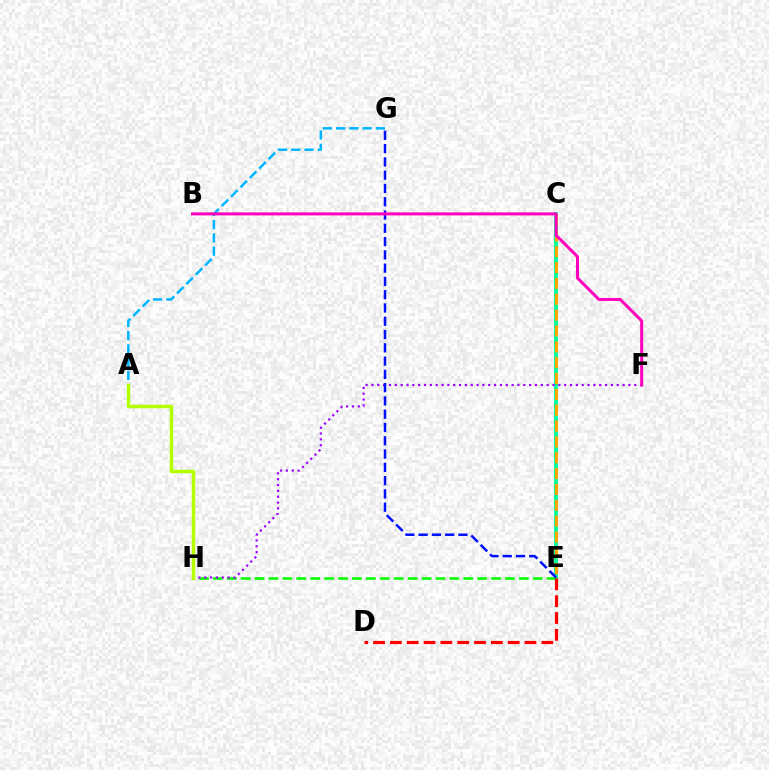{('C', 'E'): [{'color': '#00ff9d', 'line_style': 'solid', 'thickness': 2.8}, {'color': '#ffa500', 'line_style': 'dashed', 'thickness': 2.15}], ('A', 'G'): [{'color': '#00b5ff', 'line_style': 'dashed', 'thickness': 1.8}], ('E', 'H'): [{'color': '#08ff00', 'line_style': 'dashed', 'thickness': 1.89}], ('F', 'H'): [{'color': '#9b00ff', 'line_style': 'dotted', 'thickness': 1.59}], ('D', 'E'): [{'color': '#ff0000', 'line_style': 'dashed', 'thickness': 2.29}], ('E', 'G'): [{'color': '#0010ff', 'line_style': 'dashed', 'thickness': 1.8}], ('B', 'F'): [{'color': '#ff00bd', 'line_style': 'solid', 'thickness': 2.16}], ('A', 'H'): [{'color': '#b3ff00', 'line_style': 'solid', 'thickness': 2.51}]}